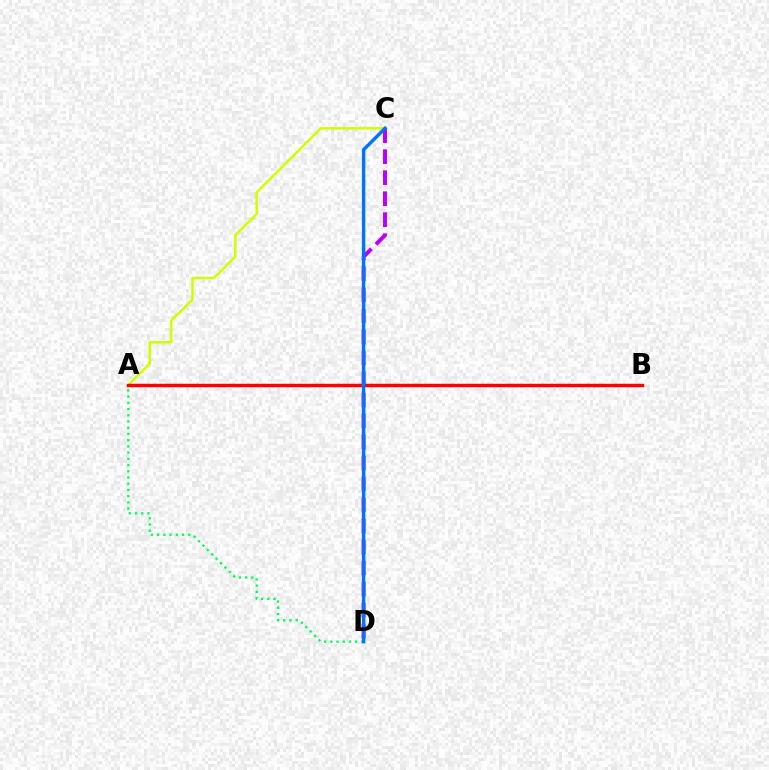{('A', 'C'): [{'color': '#d1ff00', 'line_style': 'solid', 'thickness': 1.81}], ('A', 'D'): [{'color': '#00ff5c', 'line_style': 'dotted', 'thickness': 1.69}], ('C', 'D'): [{'color': '#b900ff', 'line_style': 'dashed', 'thickness': 2.85}, {'color': '#0074ff', 'line_style': 'solid', 'thickness': 2.46}], ('A', 'B'): [{'color': '#ff0000', 'line_style': 'solid', 'thickness': 2.46}]}